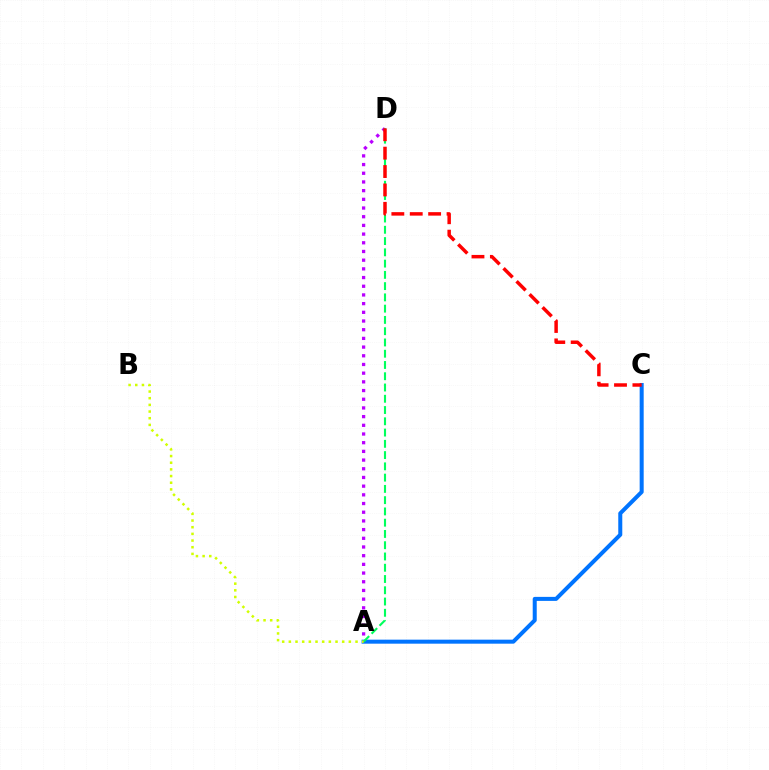{('A', 'C'): [{'color': '#0074ff', 'line_style': 'solid', 'thickness': 2.89}], ('A', 'D'): [{'color': '#b900ff', 'line_style': 'dotted', 'thickness': 2.36}, {'color': '#00ff5c', 'line_style': 'dashed', 'thickness': 1.53}], ('A', 'B'): [{'color': '#d1ff00', 'line_style': 'dotted', 'thickness': 1.81}], ('C', 'D'): [{'color': '#ff0000', 'line_style': 'dashed', 'thickness': 2.5}]}